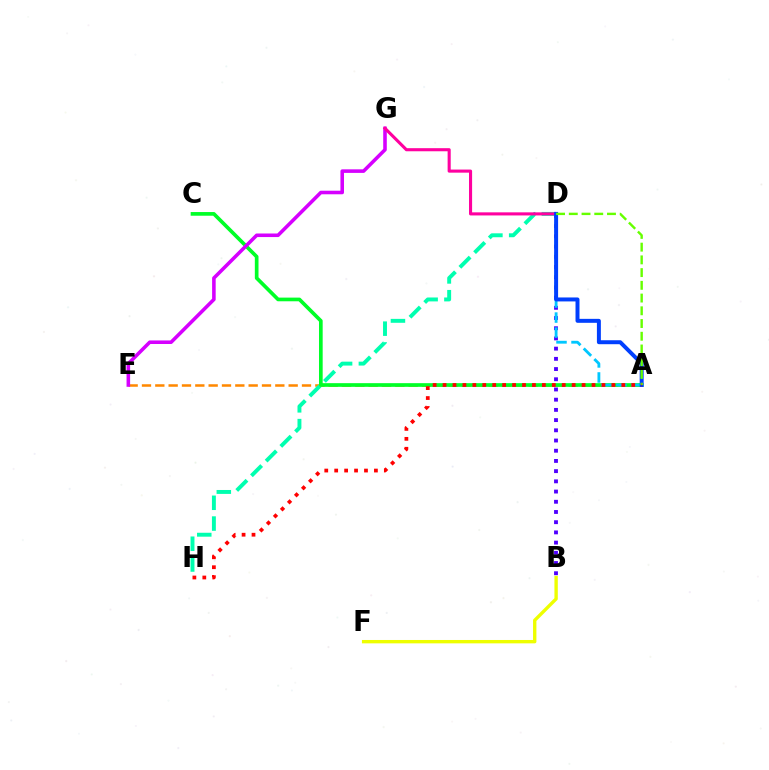{('A', 'E'): [{'color': '#ff8800', 'line_style': 'dashed', 'thickness': 1.81}], ('D', 'H'): [{'color': '#00ffaf', 'line_style': 'dashed', 'thickness': 2.82}], ('B', 'F'): [{'color': '#eeff00', 'line_style': 'solid', 'thickness': 2.43}], ('A', 'C'): [{'color': '#00ff27', 'line_style': 'solid', 'thickness': 2.65}], ('E', 'G'): [{'color': '#d600ff', 'line_style': 'solid', 'thickness': 2.57}], ('D', 'G'): [{'color': '#ff00a0', 'line_style': 'solid', 'thickness': 2.23}], ('B', 'D'): [{'color': '#4f00ff', 'line_style': 'dotted', 'thickness': 2.77}], ('A', 'D'): [{'color': '#00c7ff', 'line_style': 'dashed', 'thickness': 2.04}, {'color': '#003fff', 'line_style': 'solid', 'thickness': 2.86}, {'color': '#66ff00', 'line_style': 'dashed', 'thickness': 1.73}], ('A', 'H'): [{'color': '#ff0000', 'line_style': 'dotted', 'thickness': 2.7}]}